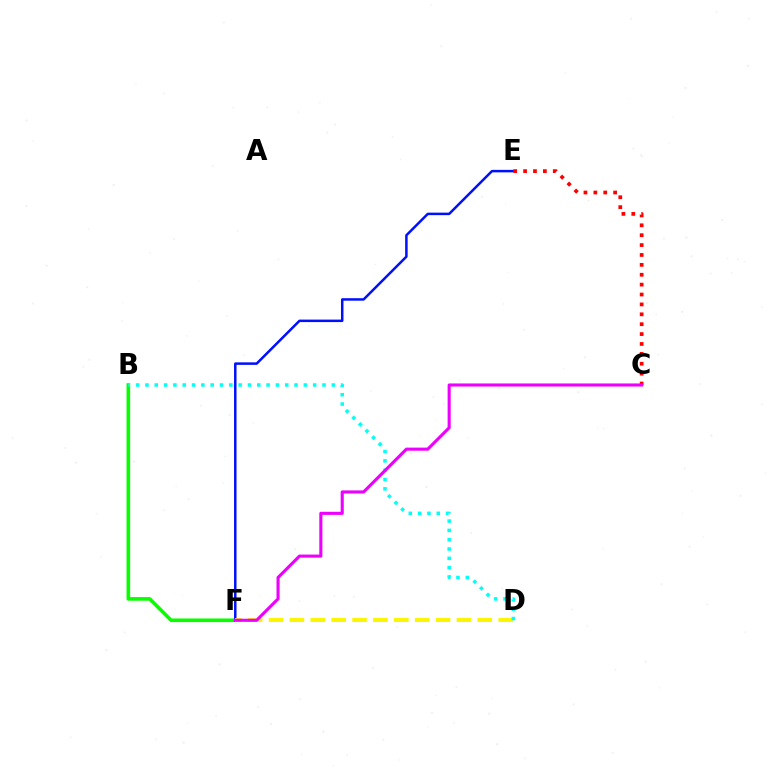{('B', 'F'): [{'color': '#08ff00', 'line_style': 'solid', 'thickness': 2.61}], ('E', 'F'): [{'color': '#0010ff', 'line_style': 'solid', 'thickness': 1.8}], ('D', 'F'): [{'color': '#fcf500', 'line_style': 'dashed', 'thickness': 2.84}], ('B', 'D'): [{'color': '#00fff6', 'line_style': 'dotted', 'thickness': 2.53}], ('C', 'E'): [{'color': '#ff0000', 'line_style': 'dotted', 'thickness': 2.69}], ('C', 'F'): [{'color': '#ee00ff', 'line_style': 'solid', 'thickness': 2.23}]}